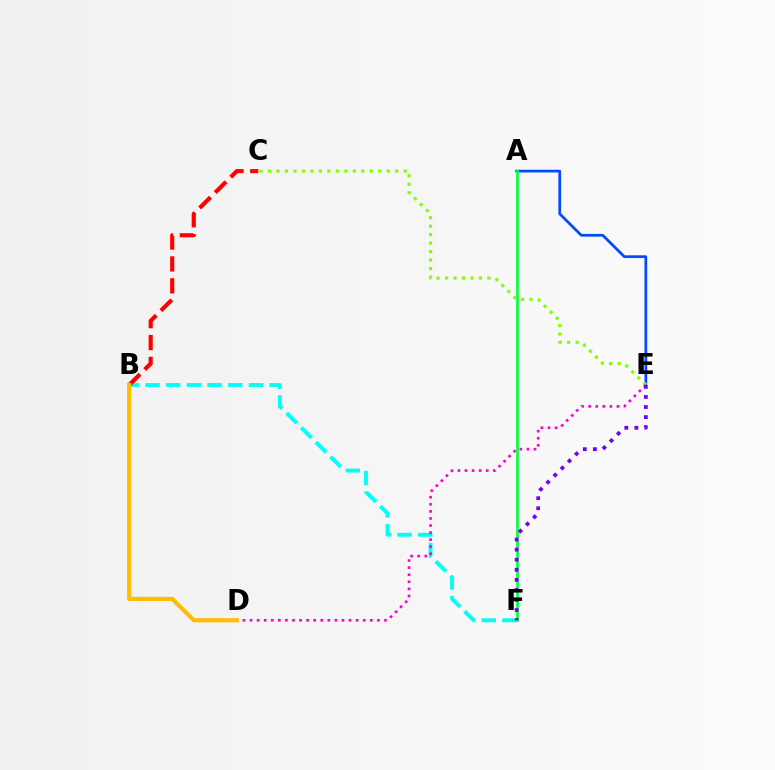{('A', 'E'): [{'color': '#004bff', 'line_style': 'solid', 'thickness': 1.97}], ('B', 'F'): [{'color': '#00fff6', 'line_style': 'dashed', 'thickness': 2.81}], ('B', 'C'): [{'color': '#ff0000', 'line_style': 'dashed', 'thickness': 2.97}], ('A', 'F'): [{'color': '#00ff39', 'line_style': 'solid', 'thickness': 1.89}], ('C', 'E'): [{'color': '#84ff00', 'line_style': 'dotted', 'thickness': 2.3}], ('D', 'E'): [{'color': '#ff00cf', 'line_style': 'dotted', 'thickness': 1.92}], ('B', 'D'): [{'color': '#ffbd00', 'line_style': 'solid', 'thickness': 2.99}], ('E', 'F'): [{'color': '#7200ff', 'line_style': 'dotted', 'thickness': 2.74}]}